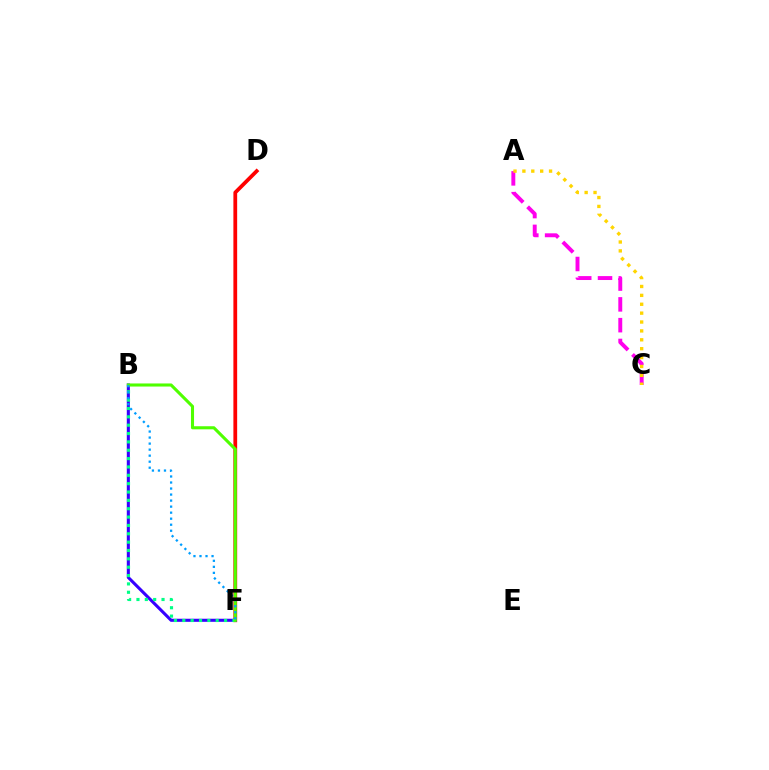{('A', 'C'): [{'color': '#ff00ed', 'line_style': 'dashed', 'thickness': 2.82}, {'color': '#ffd500', 'line_style': 'dotted', 'thickness': 2.41}], ('D', 'F'): [{'color': '#ff0000', 'line_style': 'solid', 'thickness': 2.71}], ('B', 'F'): [{'color': '#3700ff', 'line_style': 'solid', 'thickness': 2.21}, {'color': '#00ff86', 'line_style': 'dotted', 'thickness': 2.27}, {'color': '#4fff00', 'line_style': 'solid', 'thickness': 2.22}, {'color': '#009eff', 'line_style': 'dotted', 'thickness': 1.64}]}